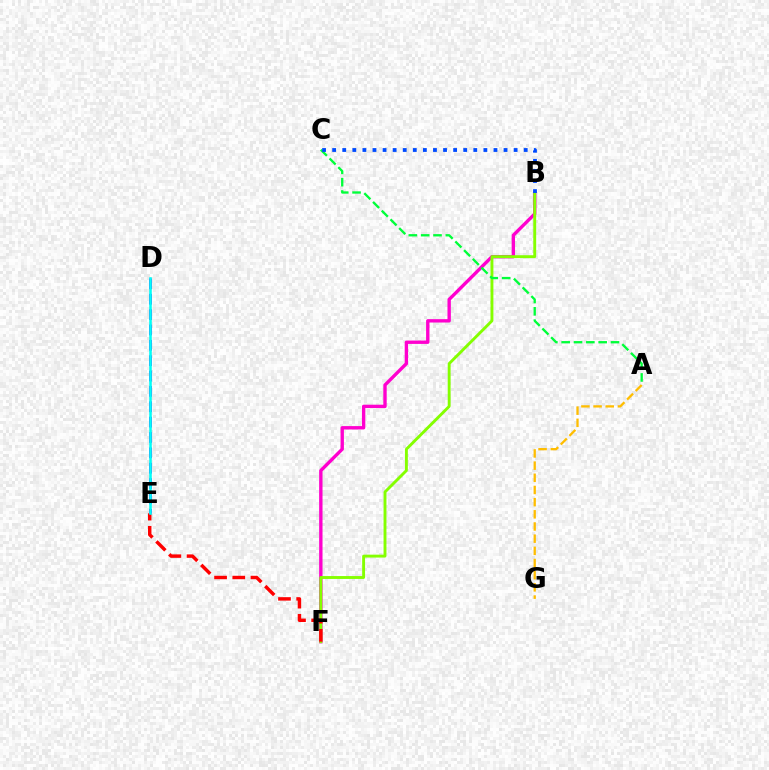{('B', 'F'): [{'color': '#ff00cf', 'line_style': 'solid', 'thickness': 2.43}, {'color': '#84ff00', 'line_style': 'solid', 'thickness': 2.08}], ('A', 'G'): [{'color': '#ffbd00', 'line_style': 'dashed', 'thickness': 1.65}], ('E', 'F'): [{'color': '#ff0000', 'line_style': 'dashed', 'thickness': 2.47}], ('A', 'C'): [{'color': '#00ff39', 'line_style': 'dashed', 'thickness': 1.68}], ('D', 'E'): [{'color': '#7200ff', 'line_style': 'dashed', 'thickness': 2.09}, {'color': '#00fff6', 'line_style': 'solid', 'thickness': 1.85}], ('B', 'C'): [{'color': '#004bff', 'line_style': 'dotted', 'thickness': 2.74}]}